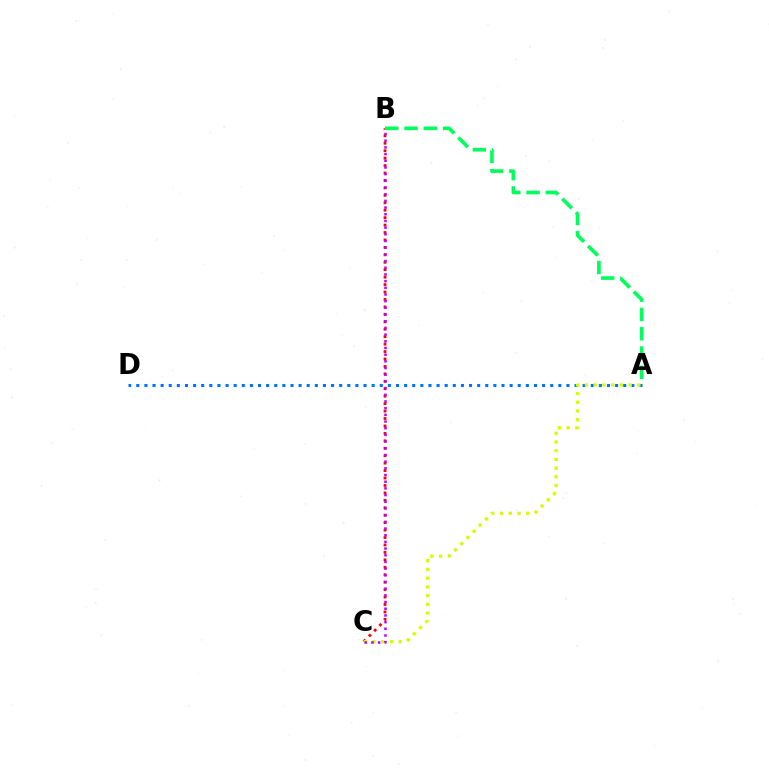{('B', 'C'): [{'color': '#ff0000', 'line_style': 'dotted', 'thickness': 2.02}, {'color': '#b900ff', 'line_style': 'dotted', 'thickness': 1.82}], ('A', 'D'): [{'color': '#0074ff', 'line_style': 'dotted', 'thickness': 2.21}], ('A', 'C'): [{'color': '#d1ff00', 'line_style': 'dotted', 'thickness': 2.37}], ('A', 'B'): [{'color': '#00ff5c', 'line_style': 'dashed', 'thickness': 2.62}]}